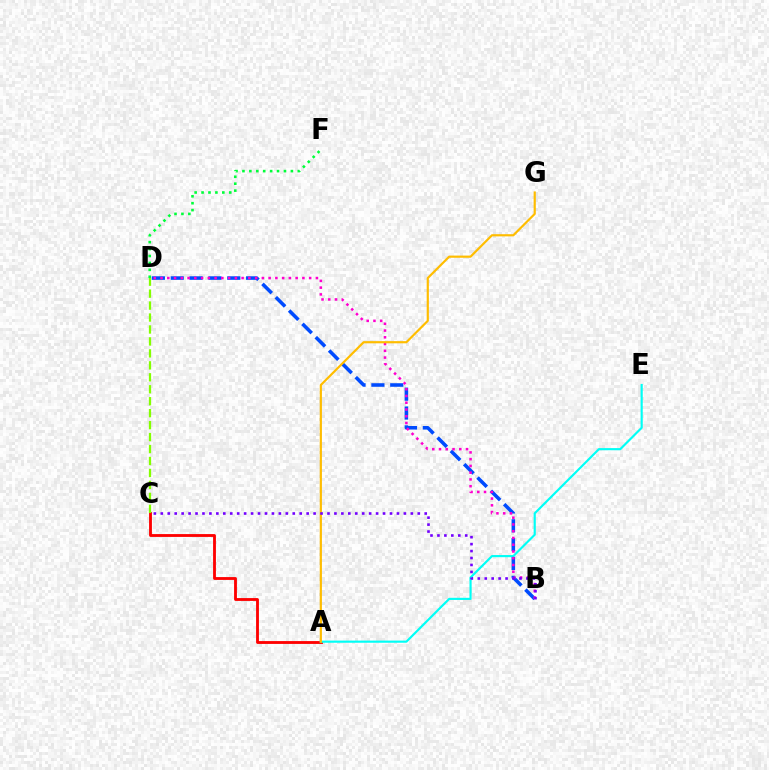{('A', 'C'): [{'color': '#ff0000', 'line_style': 'solid', 'thickness': 2.04}], ('A', 'E'): [{'color': '#00fff6', 'line_style': 'solid', 'thickness': 1.55}], ('B', 'D'): [{'color': '#004bff', 'line_style': 'dashed', 'thickness': 2.56}, {'color': '#ff00cf', 'line_style': 'dotted', 'thickness': 1.84}], ('C', 'D'): [{'color': '#84ff00', 'line_style': 'dashed', 'thickness': 1.62}], ('A', 'G'): [{'color': '#ffbd00', 'line_style': 'solid', 'thickness': 1.57}], ('B', 'C'): [{'color': '#7200ff', 'line_style': 'dotted', 'thickness': 1.89}], ('D', 'F'): [{'color': '#00ff39', 'line_style': 'dotted', 'thickness': 1.88}]}